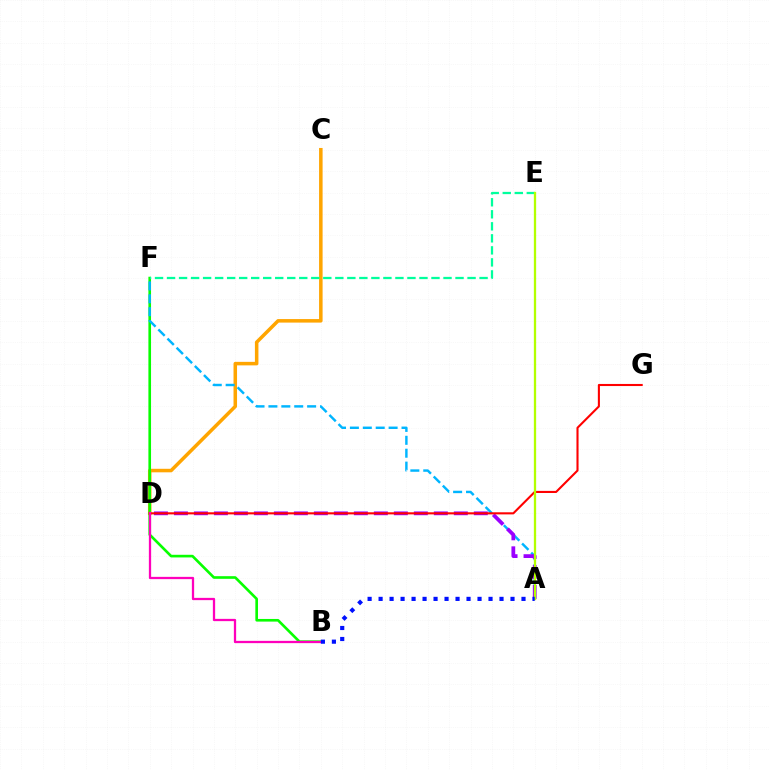{('C', 'D'): [{'color': '#ffa500', 'line_style': 'solid', 'thickness': 2.54}], ('B', 'F'): [{'color': '#08ff00', 'line_style': 'solid', 'thickness': 1.9}], ('A', 'F'): [{'color': '#00b5ff', 'line_style': 'dashed', 'thickness': 1.75}], ('A', 'D'): [{'color': '#9b00ff', 'line_style': 'dashed', 'thickness': 2.72}], ('E', 'F'): [{'color': '#00ff9d', 'line_style': 'dashed', 'thickness': 1.63}], ('D', 'G'): [{'color': '#ff0000', 'line_style': 'solid', 'thickness': 1.51}], ('A', 'E'): [{'color': '#b3ff00', 'line_style': 'solid', 'thickness': 1.65}], ('B', 'D'): [{'color': '#ff00bd', 'line_style': 'solid', 'thickness': 1.64}], ('A', 'B'): [{'color': '#0010ff', 'line_style': 'dotted', 'thickness': 2.99}]}